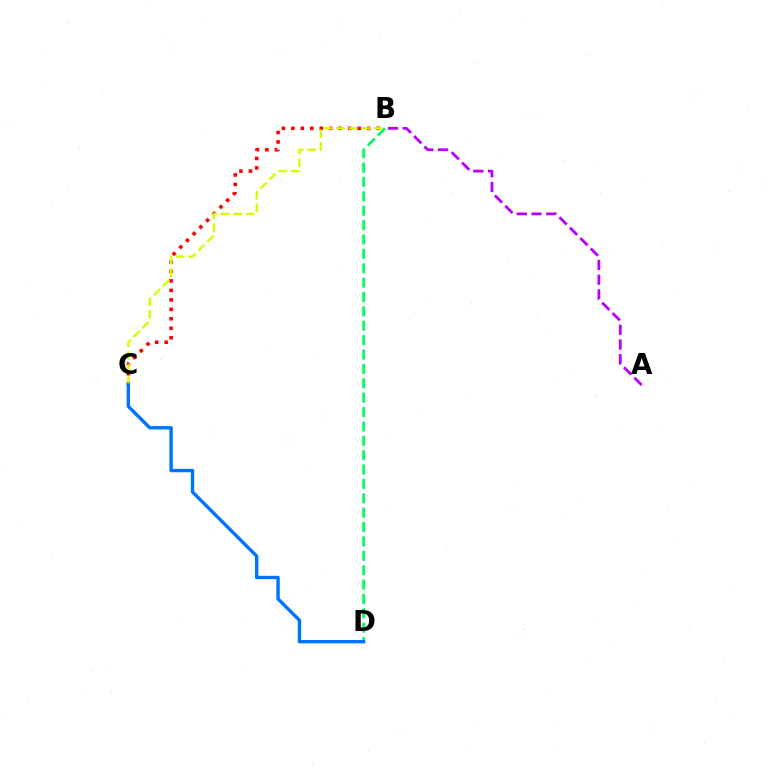{('B', 'C'): [{'color': '#ff0000', 'line_style': 'dotted', 'thickness': 2.57}, {'color': '#d1ff00', 'line_style': 'dashed', 'thickness': 1.71}], ('A', 'B'): [{'color': '#b900ff', 'line_style': 'dashed', 'thickness': 2.0}], ('B', 'D'): [{'color': '#00ff5c', 'line_style': 'dashed', 'thickness': 1.95}], ('C', 'D'): [{'color': '#0074ff', 'line_style': 'solid', 'thickness': 2.44}]}